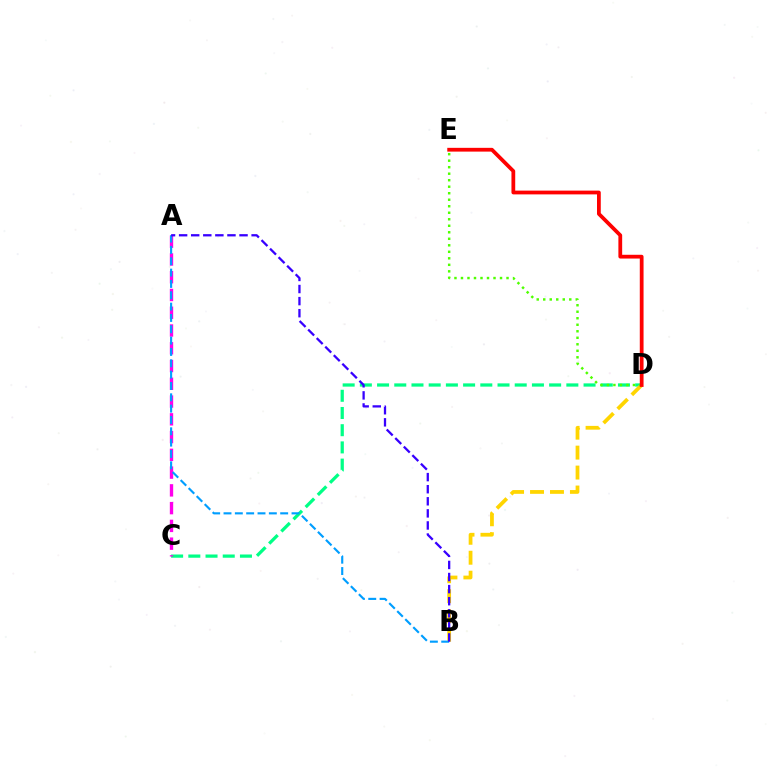{('C', 'D'): [{'color': '#00ff86', 'line_style': 'dashed', 'thickness': 2.34}], ('B', 'D'): [{'color': '#ffd500', 'line_style': 'dashed', 'thickness': 2.71}], ('D', 'E'): [{'color': '#4fff00', 'line_style': 'dotted', 'thickness': 1.77}, {'color': '#ff0000', 'line_style': 'solid', 'thickness': 2.72}], ('A', 'C'): [{'color': '#ff00ed', 'line_style': 'dashed', 'thickness': 2.41}], ('A', 'B'): [{'color': '#009eff', 'line_style': 'dashed', 'thickness': 1.54}, {'color': '#3700ff', 'line_style': 'dashed', 'thickness': 1.64}]}